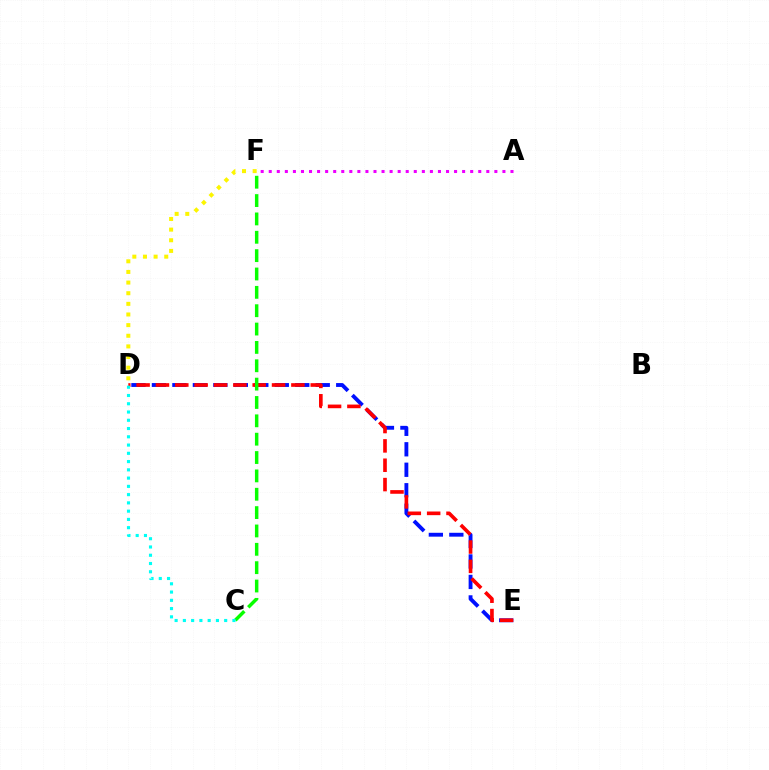{('D', 'E'): [{'color': '#0010ff', 'line_style': 'dashed', 'thickness': 2.78}, {'color': '#ff0000', 'line_style': 'dashed', 'thickness': 2.63}], ('A', 'F'): [{'color': '#ee00ff', 'line_style': 'dotted', 'thickness': 2.19}], ('D', 'F'): [{'color': '#fcf500', 'line_style': 'dotted', 'thickness': 2.89}], ('C', 'F'): [{'color': '#08ff00', 'line_style': 'dashed', 'thickness': 2.49}], ('C', 'D'): [{'color': '#00fff6', 'line_style': 'dotted', 'thickness': 2.24}]}